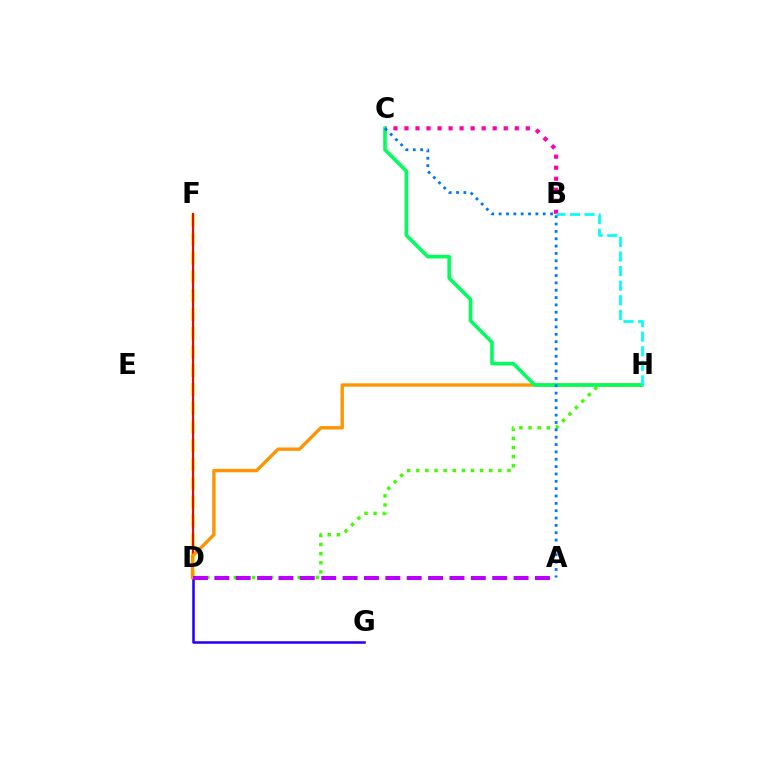{('D', 'F'): [{'color': '#d1ff00', 'line_style': 'dashed', 'thickness': 2.55}, {'color': '#ff0000', 'line_style': 'solid', 'thickness': 1.52}], ('D', 'G'): [{'color': '#2500ff', 'line_style': 'solid', 'thickness': 1.83}], ('D', 'H'): [{'color': '#3dff00', 'line_style': 'dotted', 'thickness': 2.48}, {'color': '#ff9400', 'line_style': 'solid', 'thickness': 2.41}], ('B', 'C'): [{'color': '#ff00ac', 'line_style': 'dotted', 'thickness': 3.0}], ('C', 'H'): [{'color': '#00ff5c', 'line_style': 'solid', 'thickness': 2.58}], ('B', 'H'): [{'color': '#00fff6', 'line_style': 'dashed', 'thickness': 1.98}], ('A', 'C'): [{'color': '#0074ff', 'line_style': 'dotted', 'thickness': 2.0}], ('A', 'D'): [{'color': '#b900ff', 'line_style': 'dashed', 'thickness': 2.9}]}